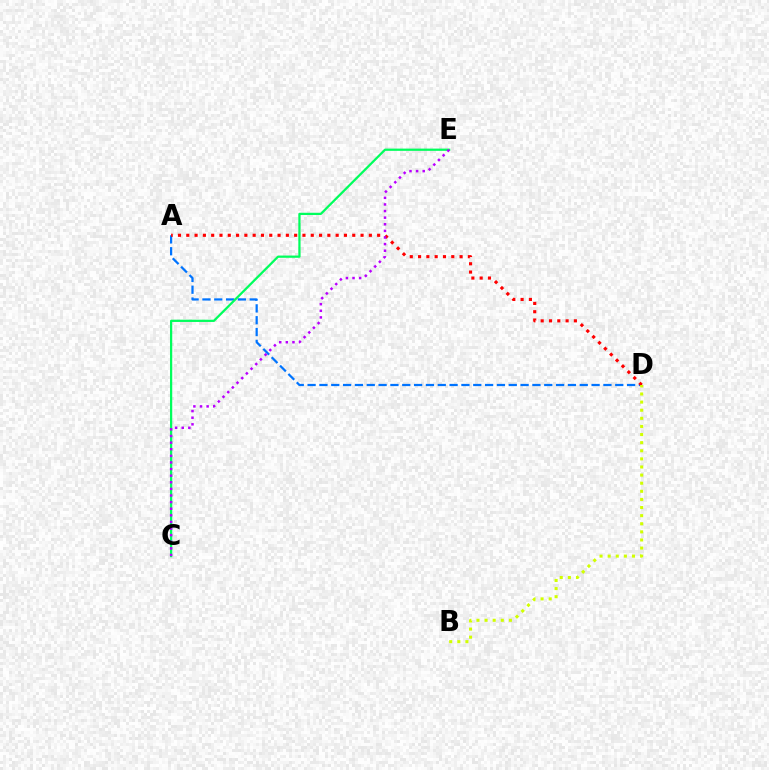{('A', 'D'): [{'color': '#0074ff', 'line_style': 'dashed', 'thickness': 1.61}, {'color': '#ff0000', 'line_style': 'dotted', 'thickness': 2.25}], ('C', 'E'): [{'color': '#00ff5c', 'line_style': 'solid', 'thickness': 1.62}, {'color': '#b900ff', 'line_style': 'dotted', 'thickness': 1.8}], ('B', 'D'): [{'color': '#d1ff00', 'line_style': 'dotted', 'thickness': 2.2}]}